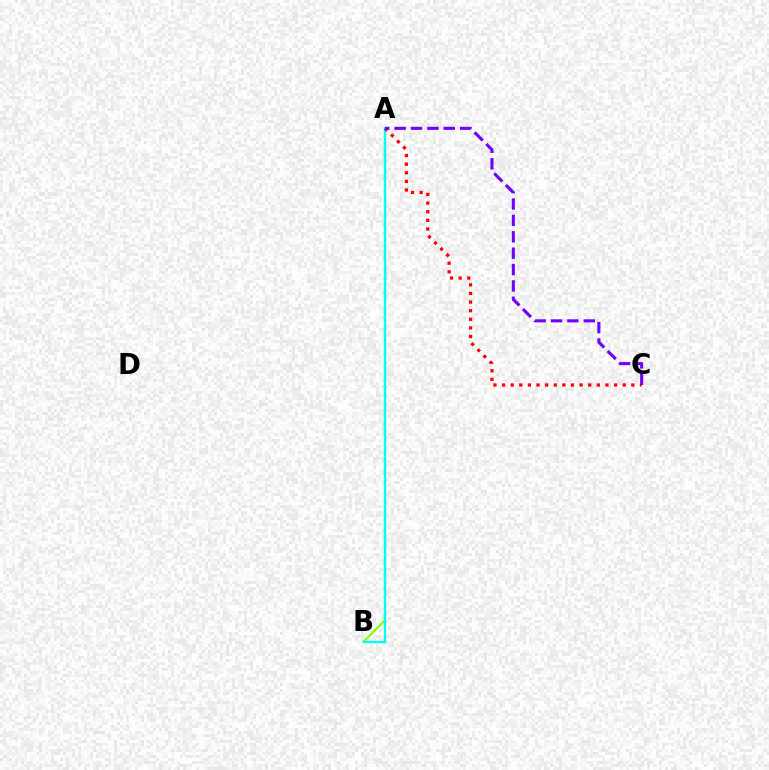{('A', 'B'): [{'color': '#84ff00', 'line_style': 'solid', 'thickness': 1.54}, {'color': '#00fff6', 'line_style': 'solid', 'thickness': 1.68}], ('A', 'C'): [{'color': '#ff0000', 'line_style': 'dotted', 'thickness': 2.34}, {'color': '#7200ff', 'line_style': 'dashed', 'thickness': 2.23}]}